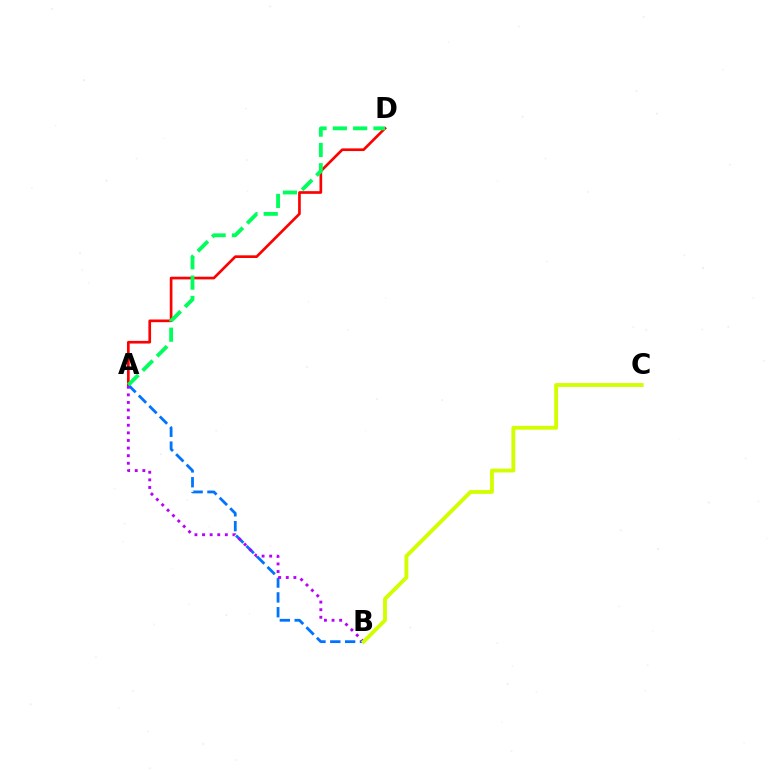{('A', 'D'): [{'color': '#ff0000', 'line_style': 'solid', 'thickness': 1.93}, {'color': '#00ff5c', 'line_style': 'dashed', 'thickness': 2.76}], ('A', 'B'): [{'color': '#0074ff', 'line_style': 'dashed', 'thickness': 2.01}, {'color': '#b900ff', 'line_style': 'dotted', 'thickness': 2.06}], ('B', 'C'): [{'color': '#d1ff00', 'line_style': 'solid', 'thickness': 2.77}]}